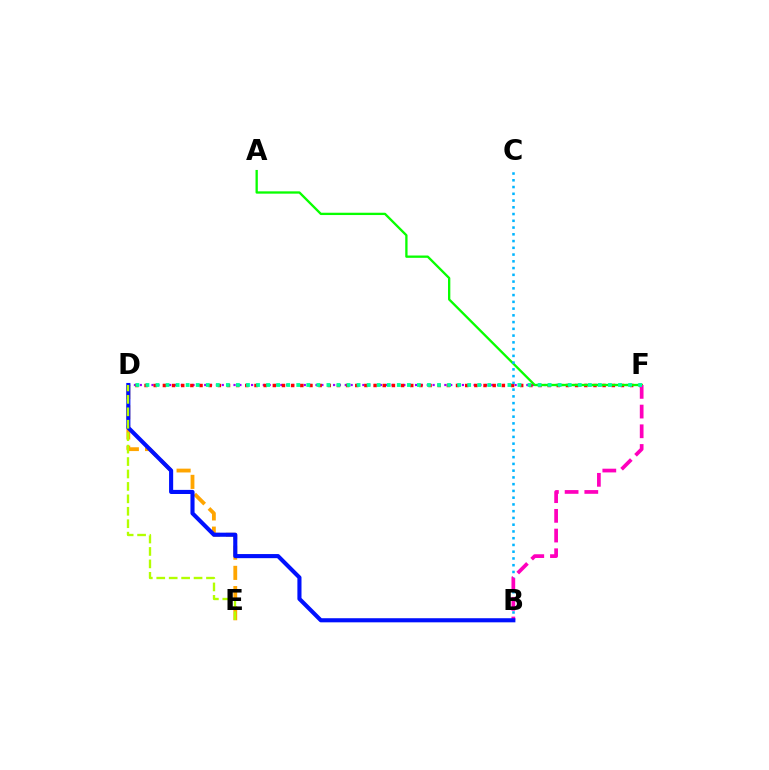{('D', 'E'): [{'color': '#ffa500', 'line_style': 'dashed', 'thickness': 2.75}, {'color': '#b3ff00', 'line_style': 'dashed', 'thickness': 1.69}], ('D', 'F'): [{'color': '#9b00ff', 'line_style': 'dotted', 'thickness': 1.59}, {'color': '#ff0000', 'line_style': 'dotted', 'thickness': 2.49}, {'color': '#00ff9d', 'line_style': 'dotted', 'thickness': 2.73}], ('A', 'F'): [{'color': '#08ff00', 'line_style': 'solid', 'thickness': 1.67}], ('B', 'C'): [{'color': '#00b5ff', 'line_style': 'dotted', 'thickness': 1.83}], ('B', 'F'): [{'color': '#ff00bd', 'line_style': 'dashed', 'thickness': 2.68}], ('B', 'D'): [{'color': '#0010ff', 'line_style': 'solid', 'thickness': 2.96}]}